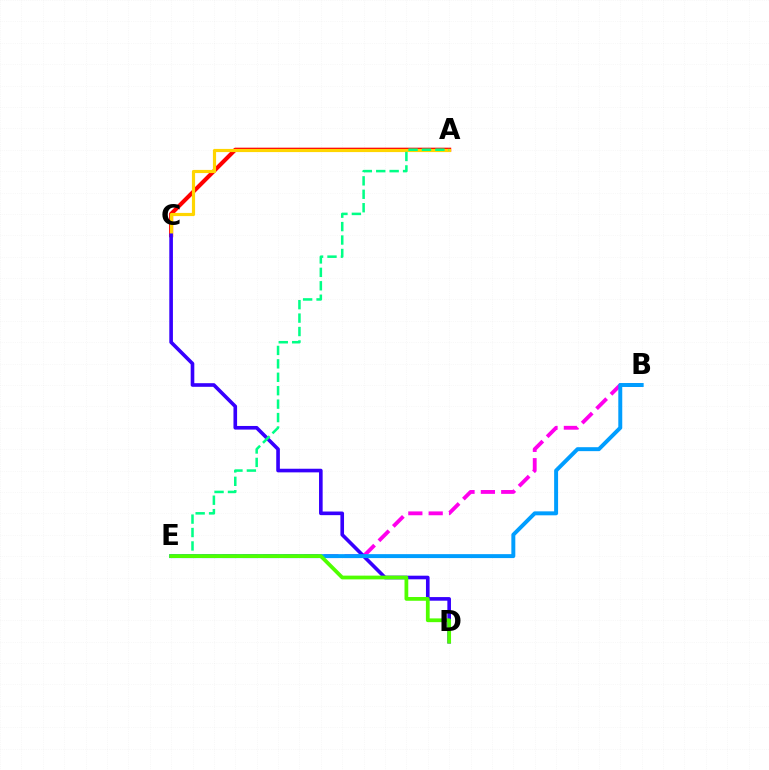{('A', 'C'): [{'color': '#ff0000', 'line_style': 'solid', 'thickness': 2.94}, {'color': '#ffd500', 'line_style': 'solid', 'thickness': 2.29}], ('B', 'E'): [{'color': '#ff00ed', 'line_style': 'dashed', 'thickness': 2.76}, {'color': '#009eff', 'line_style': 'solid', 'thickness': 2.84}], ('C', 'D'): [{'color': '#3700ff', 'line_style': 'solid', 'thickness': 2.61}], ('A', 'E'): [{'color': '#00ff86', 'line_style': 'dashed', 'thickness': 1.82}], ('D', 'E'): [{'color': '#4fff00', 'line_style': 'solid', 'thickness': 2.71}]}